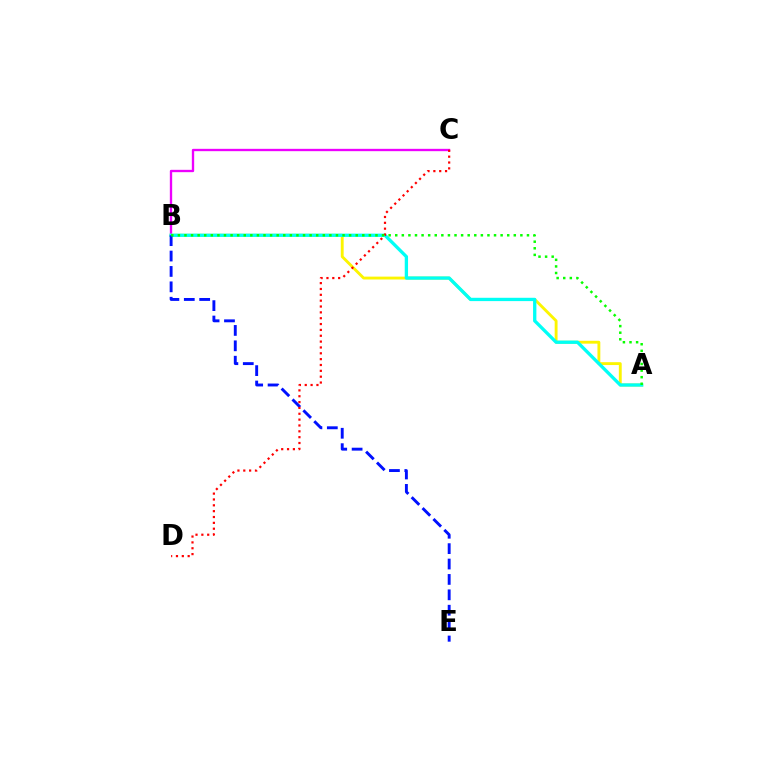{('B', 'C'): [{'color': '#ee00ff', 'line_style': 'solid', 'thickness': 1.69}], ('A', 'B'): [{'color': '#fcf500', 'line_style': 'solid', 'thickness': 2.06}, {'color': '#00fff6', 'line_style': 'solid', 'thickness': 2.38}, {'color': '#08ff00', 'line_style': 'dotted', 'thickness': 1.79}], ('B', 'E'): [{'color': '#0010ff', 'line_style': 'dashed', 'thickness': 2.09}], ('C', 'D'): [{'color': '#ff0000', 'line_style': 'dotted', 'thickness': 1.59}]}